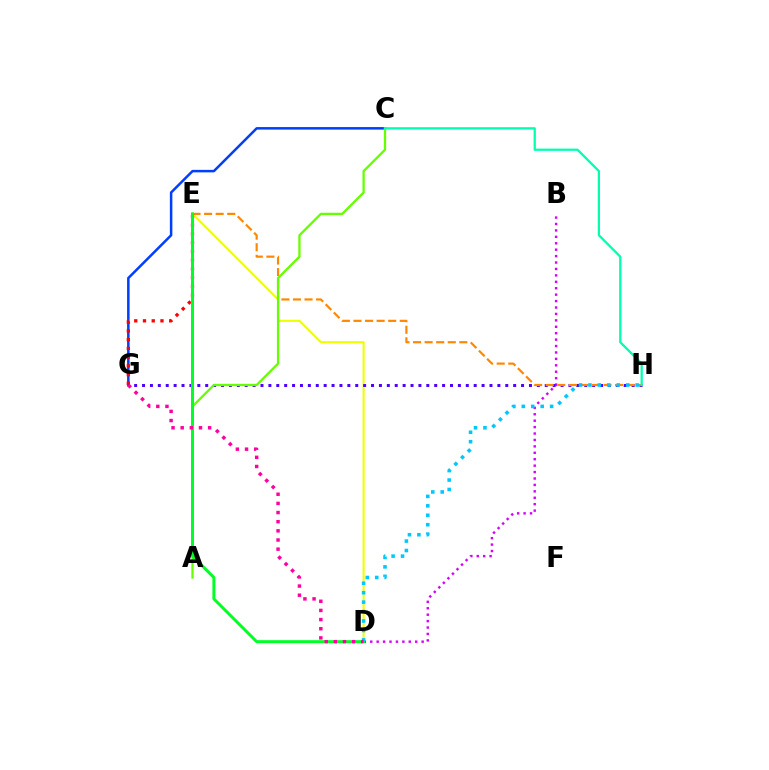{('C', 'G'): [{'color': '#003fff', 'line_style': 'solid', 'thickness': 1.81}], ('D', 'E'): [{'color': '#eeff00', 'line_style': 'solid', 'thickness': 1.51}, {'color': '#00ff27', 'line_style': 'solid', 'thickness': 2.15}], ('B', 'D'): [{'color': '#d600ff', 'line_style': 'dotted', 'thickness': 1.75}], ('E', 'G'): [{'color': '#ff0000', 'line_style': 'dotted', 'thickness': 2.38}], ('G', 'H'): [{'color': '#4f00ff', 'line_style': 'dotted', 'thickness': 2.15}], ('E', 'H'): [{'color': '#ff8800', 'line_style': 'dashed', 'thickness': 1.57}], ('A', 'C'): [{'color': '#66ff00', 'line_style': 'solid', 'thickness': 1.65}], ('D', 'H'): [{'color': '#00c7ff', 'line_style': 'dotted', 'thickness': 2.56}], ('D', 'G'): [{'color': '#ff00a0', 'line_style': 'dotted', 'thickness': 2.49}], ('C', 'H'): [{'color': '#00ffaf', 'line_style': 'solid', 'thickness': 1.63}]}